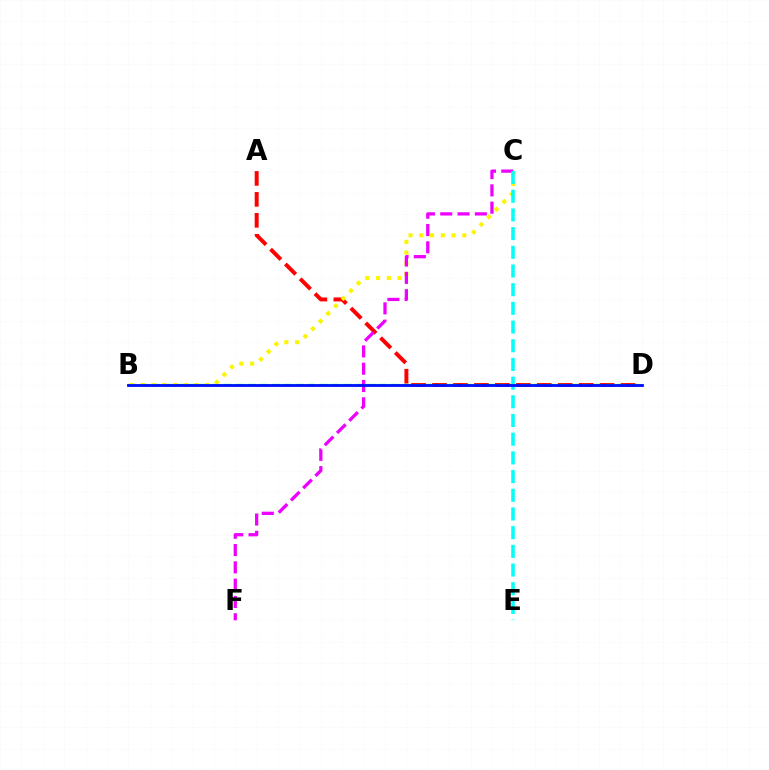{('A', 'D'): [{'color': '#ff0000', 'line_style': 'dashed', 'thickness': 2.85}], ('B', 'D'): [{'color': '#08ff00', 'line_style': 'dashed', 'thickness': 1.62}, {'color': '#0010ff', 'line_style': 'solid', 'thickness': 2.03}], ('B', 'C'): [{'color': '#fcf500', 'line_style': 'dotted', 'thickness': 2.92}], ('C', 'F'): [{'color': '#ee00ff', 'line_style': 'dashed', 'thickness': 2.35}], ('C', 'E'): [{'color': '#00fff6', 'line_style': 'dashed', 'thickness': 2.54}]}